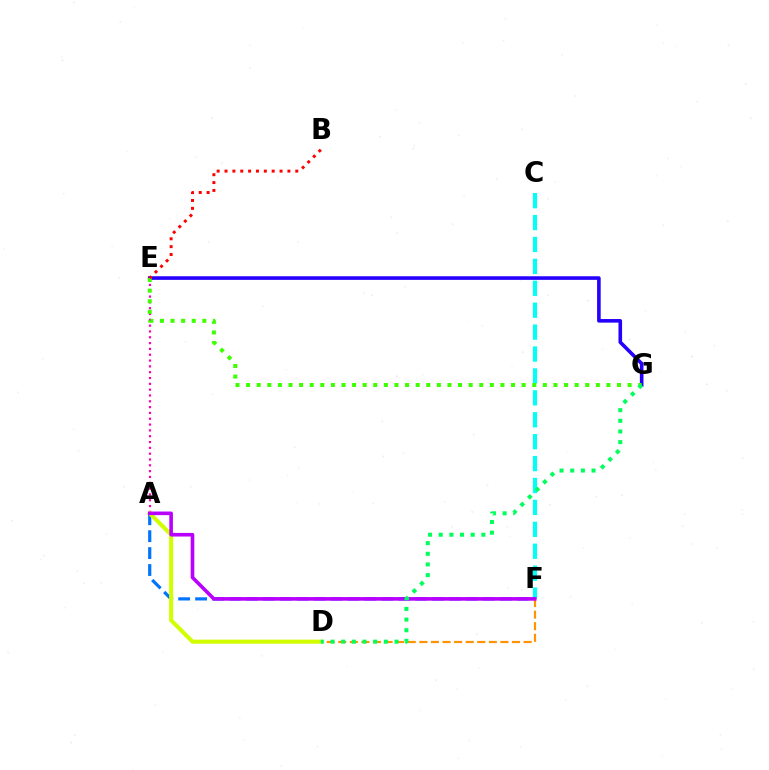{('C', 'F'): [{'color': '#00fff6', 'line_style': 'dashed', 'thickness': 2.98}], ('A', 'F'): [{'color': '#0074ff', 'line_style': 'dashed', 'thickness': 2.3}, {'color': '#b900ff', 'line_style': 'solid', 'thickness': 2.6}], ('D', 'F'): [{'color': '#ff9400', 'line_style': 'dashed', 'thickness': 1.57}], ('E', 'G'): [{'color': '#2500ff', 'line_style': 'solid', 'thickness': 2.59}, {'color': '#3dff00', 'line_style': 'dotted', 'thickness': 2.88}], ('A', 'E'): [{'color': '#ff00ac', 'line_style': 'dotted', 'thickness': 1.58}], ('A', 'D'): [{'color': '#d1ff00', 'line_style': 'solid', 'thickness': 2.92}], ('B', 'E'): [{'color': '#ff0000', 'line_style': 'dotted', 'thickness': 2.14}], ('D', 'G'): [{'color': '#00ff5c', 'line_style': 'dotted', 'thickness': 2.9}]}